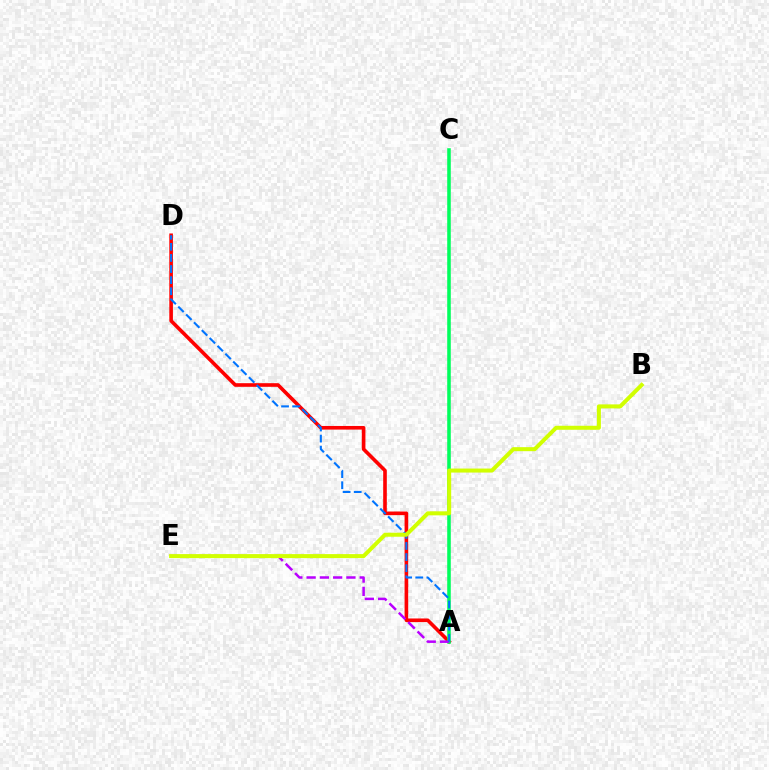{('A', 'D'): [{'color': '#ff0000', 'line_style': 'solid', 'thickness': 2.61}, {'color': '#0074ff', 'line_style': 'dashed', 'thickness': 1.51}], ('A', 'C'): [{'color': '#00ff5c', 'line_style': 'solid', 'thickness': 2.57}], ('A', 'E'): [{'color': '#b900ff', 'line_style': 'dashed', 'thickness': 1.8}], ('B', 'E'): [{'color': '#d1ff00', 'line_style': 'solid', 'thickness': 2.89}]}